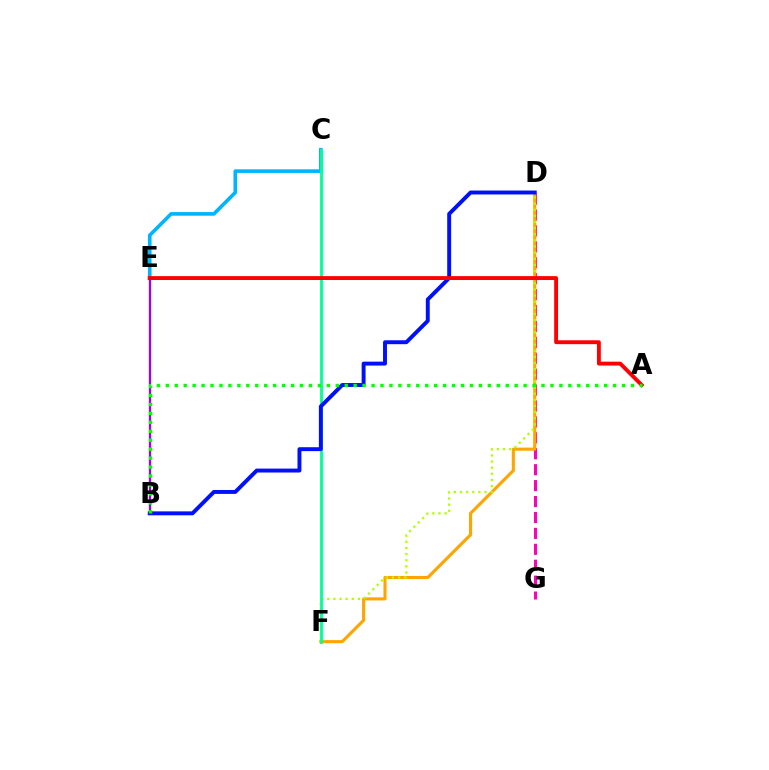{('D', 'G'): [{'color': '#ff00bd', 'line_style': 'dashed', 'thickness': 2.16}], ('B', 'E'): [{'color': '#9b00ff', 'line_style': 'solid', 'thickness': 1.64}], ('D', 'F'): [{'color': '#ffa500', 'line_style': 'solid', 'thickness': 2.23}, {'color': '#b3ff00', 'line_style': 'dotted', 'thickness': 1.67}], ('C', 'E'): [{'color': '#00b5ff', 'line_style': 'solid', 'thickness': 2.61}], ('C', 'F'): [{'color': '#00ff9d', 'line_style': 'solid', 'thickness': 2.05}], ('B', 'D'): [{'color': '#0010ff', 'line_style': 'solid', 'thickness': 2.82}], ('A', 'E'): [{'color': '#ff0000', 'line_style': 'solid', 'thickness': 2.79}], ('A', 'B'): [{'color': '#08ff00', 'line_style': 'dotted', 'thickness': 2.43}]}